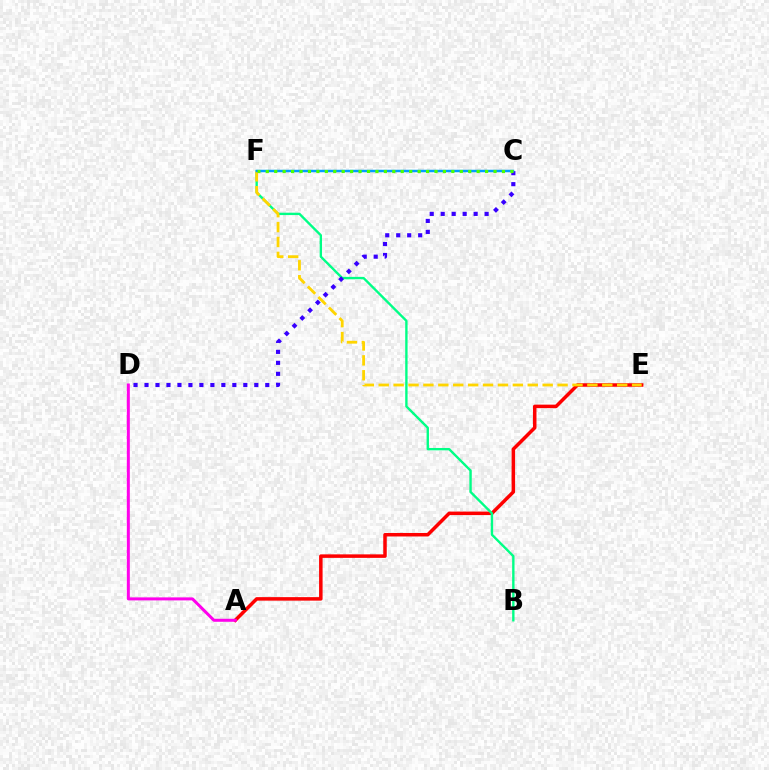{('A', 'E'): [{'color': '#ff0000', 'line_style': 'solid', 'thickness': 2.52}], ('B', 'F'): [{'color': '#00ff86', 'line_style': 'solid', 'thickness': 1.71}], ('A', 'D'): [{'color': '#ff00ed', 'line_style': 'solid', 'thickness': 2.16}], ('E', 'F'): [{'color': '#ffd500', 'line_style': 'dashed', 'thickness': 2.03}], ('C', 'D'): [{'color': '#3700ff', 'line_style': 'dotted', 'thickness': 2.98}], ('C', 'F'): [{'color': '#009eff', 'line_style': 'solid', 'thickness': 1.79}, {'color': '#4fff00', 'line_style': 'dotted', 'thickness': 2.29}]}